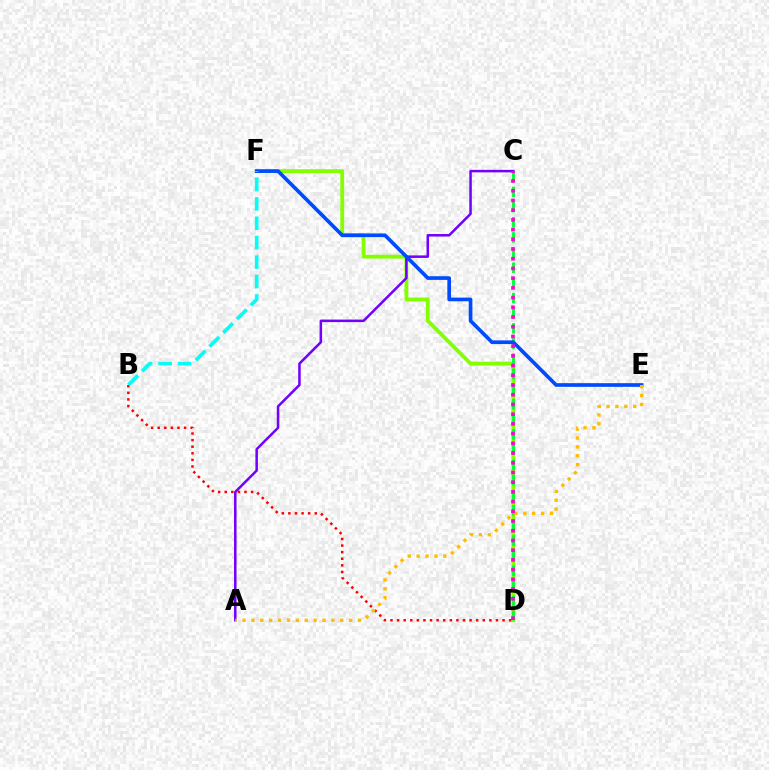{('D', 'F'): [{'color': '#84ff00', 'line_style': 'solid', 'thickness': 2.74}], ('C', 'D'): [{'color': '#00ff39', 'line_style': 'dashed', 'thickness': 2.06}, {'color': '#ff00cf', 'line_style': 'dotted', 'thickness': 2.64}], ('A', 'C'): [{'color': '#7200ff', 'line_style': 'solid', 'thickness': 1.81}], ('B', 'D'): [{'color': '#ff0000', 'line_style': 'dotted', 'thickness': 1.79}], ('E', 'F'): [{'color': '#004bff', 'line_style': 'solid', 'thickness': 2.64}], ('A', 'E'): [{'color': '#ffbd00', 'line_style': 'dotted', 'thickness': 2.41}], ('B', 'F'): [{'color': '#00fff6', 'line_style': 'dashed', 'thickness': 2.64}]}